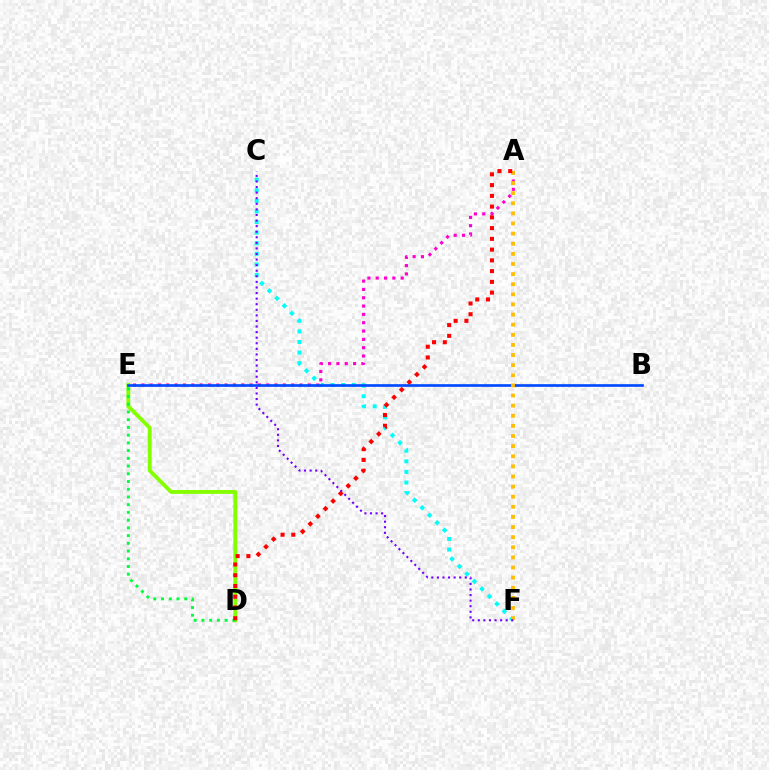{('D', 'E'): [{'color': '#84ff00', 'line_style': 'solid', 'thickness': 2.78}, {'color': '#00ff39', 'line_style': 'dotted', 'thickness': 2.1}], ('C', 'F'): [{'color': '#00fff6', 'line_style': 'dotted', 'thickness': 2.88}, {'color': '#7200ff', 'line_style': 'dotted', 'thickness': 1.52}], ('A', 'E'): [{'color': '#ff00cf', 'line_style': 'dotted', 'thickness': 2.26}], ('B', 'E'): [{'color': '#004bff', 'line_style': 'solid', 'thickness': 1.92}], ('A', 'F'): [{'color': '#ffbd00', 'line_style': 'dotted', 'thickness': 2.75}], ('A', 'D'): [{'color': '#ff0000', 'line_style': 'dotted', 'thickness': 2.92}]}